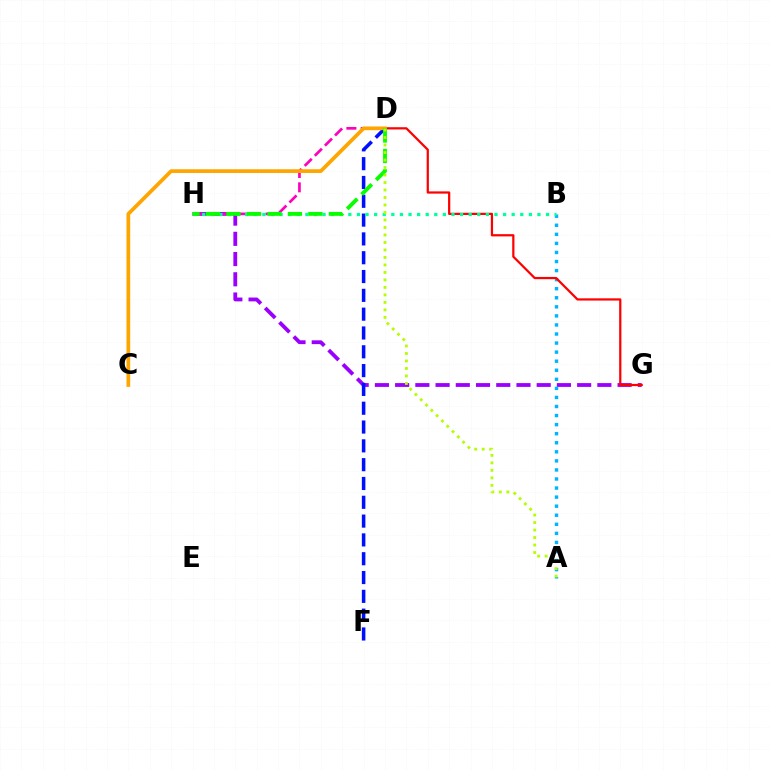{('G', 'H'): [{'color': '#9b00ff', 'line_style': 'dashed', 'thickness': 2.75}], ('D', 'H'): [{'color': '#ff00bd', 'line_style': 'dashed', 'thickness': 1.94}, {'color': '#08ff00', 'line_style': 'dashed', 'thickness': 2.78}], ('D', 'F'): [{'color': '#0010ff', 'line_style': 'dashed', 'thickness': 2.56}], ('A', 'B'): [{'color': '#00b5ff', 'line_style': 'dotted', 'thickness': 2.46}], ('D', 'G'): [{'color': '#ff0000', 'line_style': 'solid', 'thickness': 1.6}], ('B', 'H'): [{'color': '#00ff9d', 'line_style': 'dotted', 'thickness': 2.34}], ('C', 'D'): [{'color': '#ffa500', 'line_style': 'solid', 'thickness': 2.67}], ('A', 'D'): [{'color': '#b3ff00', 'line_style': 'dotted', 'thickness': 2.04}]}